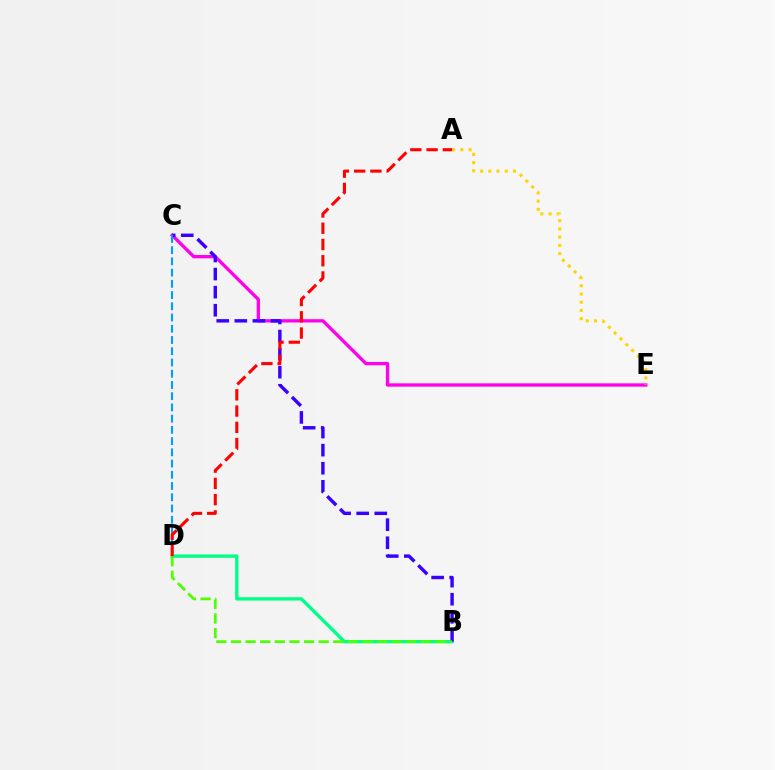{('C', 'E'): [{'color': '#ff00ed', 'line_style': 'solid', 'thickness': 2.38}], ('B', 'D'): [{'color': '#00ff86', 'line_style': 'solid', 'thickness': 2.4}, {'color': '#4fff00', 'line_style': 'dashed', 'thickness': 1.99}], ('B', 'C'): [{'color': '#3700ff', 'line_style': 'dashed', 'thickness': 2.46}], ('C', 'D'): [{'color': '#009eff', 'line_style': 'dashed', 'thickness': 1.53}], ('A', 'E'): [{'color': '#ffd500', 'line_style': 'dotted', 'thickness': 2.23}], ('A', 'D'): [{'color': '#ff0000', 'line_style': 'dashed', 'thickness': 2.21}]}